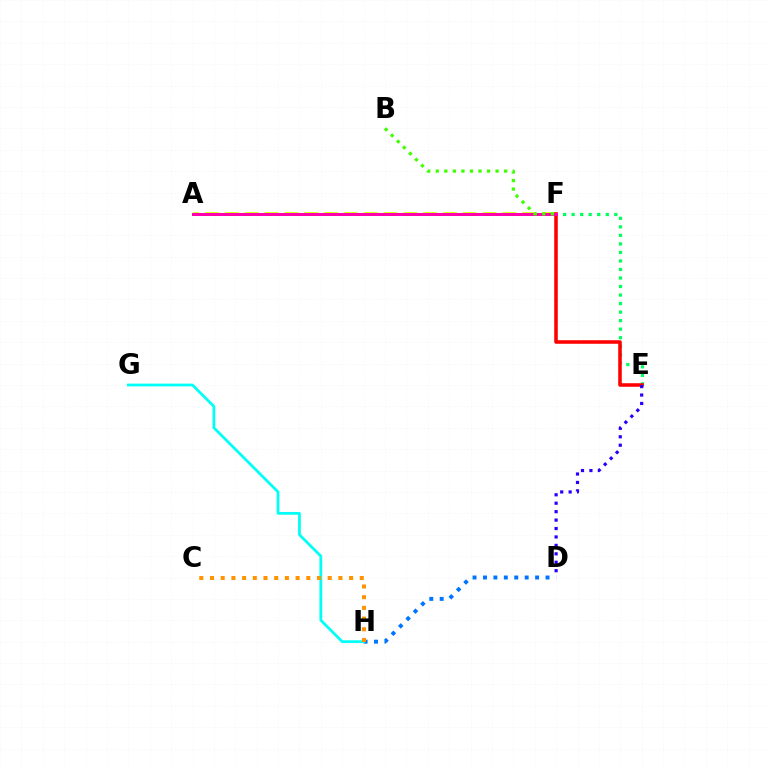{('A', 'F'): [{'color': '#d1ff00', 'line_style': 'dashed', 'thickness': 2.69}, {'color': '#b900ff', 'line_style': 'solid', 'thickness': 2.07}, {'color': '#ff00ac', 'line_style': 'solid', 'thickness': 2.15}], ('E', 'F'): [{'color': '#00ff5c', 'line_style': 'dotted', 'thickness': 2.32}, {'color': '#ff0000', 'line_style': 'solid', 'thickness': 2.56}], ('D', 'E'): [{'color': '#2500ff', 'line_style': 'dotted', 'thickness': 2.29}], ('D', 'H'): [{'color': '#0074ff', 'line_style': 'dotted', 'thickness': 2.83}], ('B', 'F'): [{'color': '#3dff00', 'line_style': 'dotted', 'thickness': 2.32}], ('G', 'H'): [{'color': '#00fff6', 'line_style': 'solid', 'thickness': 1.99}], ('C', 'H'): [{'color': '#ff9400', 'line_style': 'dotted', 'thickness': 2.91}]}